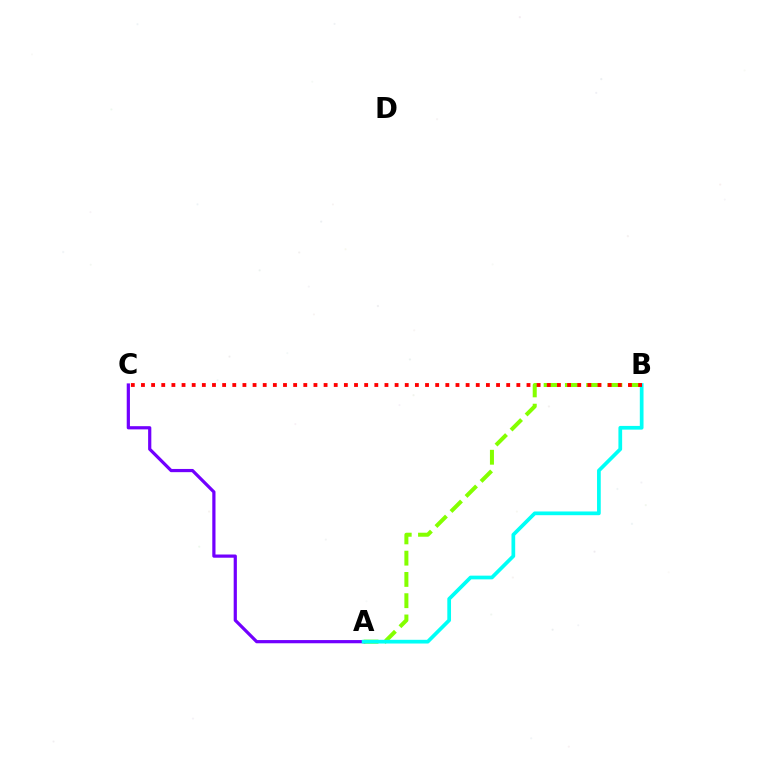{('A', 'B'): [{'color': '#84ff00', 'line_style': 'dashed', 'thickness': 2.89}, {'color': '#00fff6', 'line_style': 'solid', 'thickness': 2.68}], ('A', 'C'): [{'color': '#7200ff', 'line_style': 'solid', 'thickness': 2.31}], ('B', 'C'): [{'color': '#ff0000', 'line_style': 'dotted', 'thickness': 2.76}]}